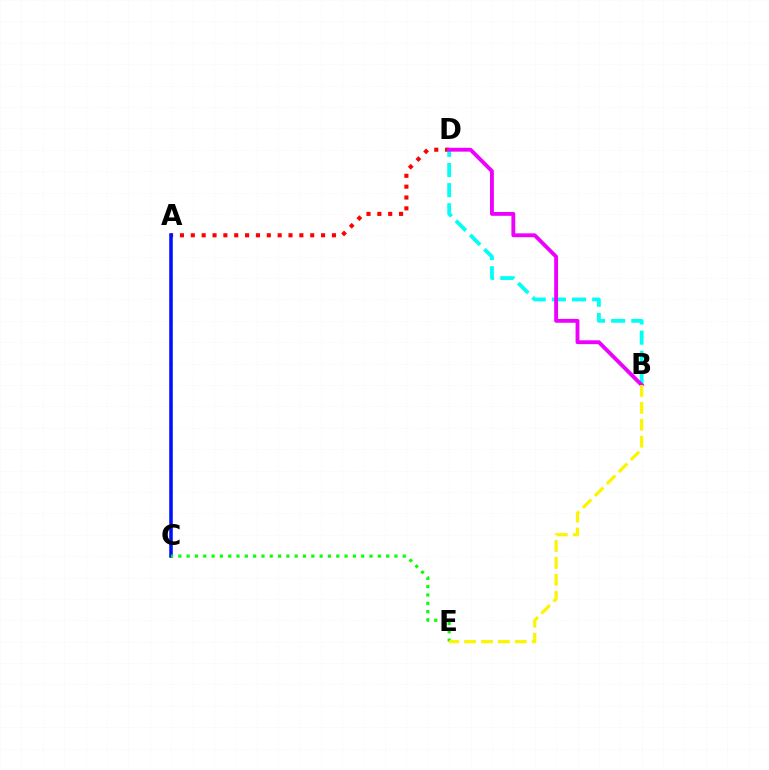{('A', 'D'): [{'color': '#ff0000', 'line_style': 'dotted', 'thickness': 2.95}], ('A', 'C'): [{'color': '#0010ff', 'line_style': 'solid', 'thickness': 2.56}], ('B', 'D'): [{'color': '#00fff6', 'line_style': 'dashed', 'thickness': 2.74}, {'color': '#ee00ff', 'line_style': 'solid', 'thickness': 2.78}], ('C', 'E'): [{'color': '#08ff00', 'line_style': 'dotted', 'thickness': 2.26}], ('B', 'E'): [{'color': '#fcf500', 'line_style': 'dashed', 'thickness': 2.3}]}